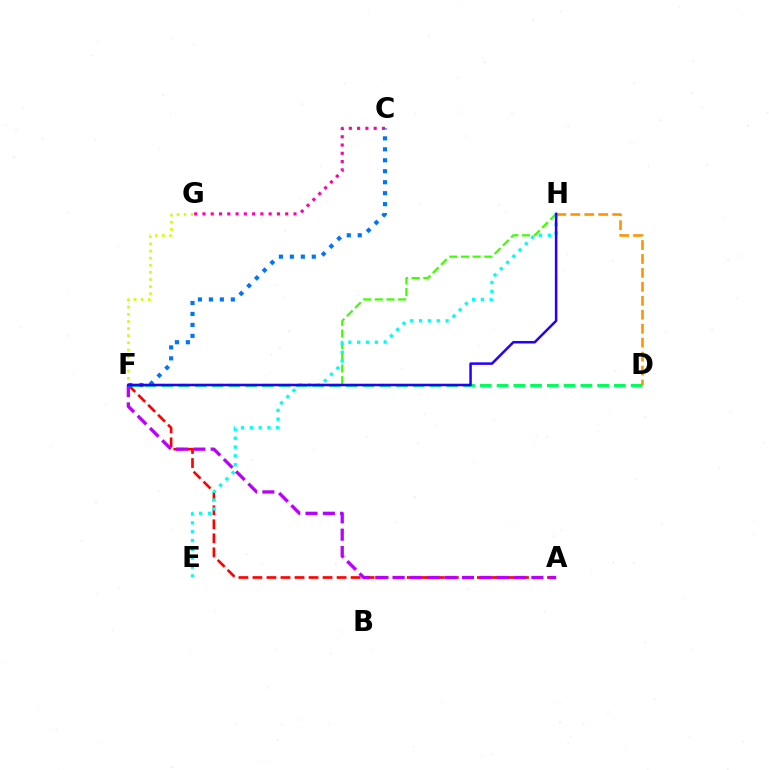{('A', 'F'): [{'color': '#ff0000', 'line_style': 'dashed', 'thickness': 1.91}, {'color': '#b900ff', 'line_style': 'dashed', 'thickness': 2.36}], ('F', 'G'): [{'color': '#d1ff00', 'line_style': 'dotted', 'thickness': 1.93}], ('D', 'F'): [{'color': '#00ff5c', 'line_style': 'dashed', 'thickness': 2.28}], ('F', 'H'): [{'color': '#3dff00', 'line_style': 'dashed', 'thickness': 1.58}, {'color': '#2500ff', 'line_style': 'solid', 'thickness': 1.81}], ('C', 'G'): [{'color': '#ff00ac', 'line_style': 'dotted', 'thickness': 2.25}], ('E', 'H'): [{'color': '#00fff6', 'line_style': 'dotted', 'thickness': 2.4}], ('D', 'H'): [{'color': '#ff9400', 'line_style': 'dashed', 'thickness': 1.9}], ('C', 'F'): [{'color': '#0074ff', 'line_style': 'dotted', 'thickness': 2.98}]}